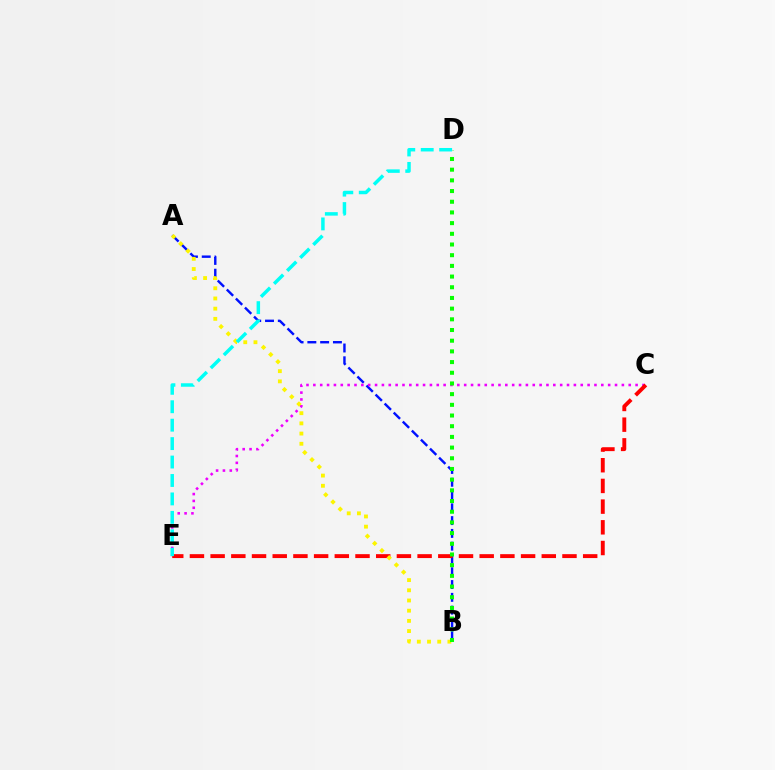{('A', 'B'): [{'color': '#0010ff', 'line_style': 'dashed', 'thickness': 1.74}, {'color': '#fcf500', 'line_style': 'dotted', 'thickness': 2.77}], ('C', 'E'): [{'color': '#ee00ff', 'line_style': 'dotted', 'thickness': 1.86}, {'color': '#ff0000', 'line_style': 'dashed', 'thickness': 2.81}], ('B', 'D'): [{'color': '#08ff00', 'line_style': 'dotted', 'thickness': 2.9}], ('D', 'E'): [{'color': '#00fff6', 'line_style': 'dashed', 'thickness': 2.5}]}